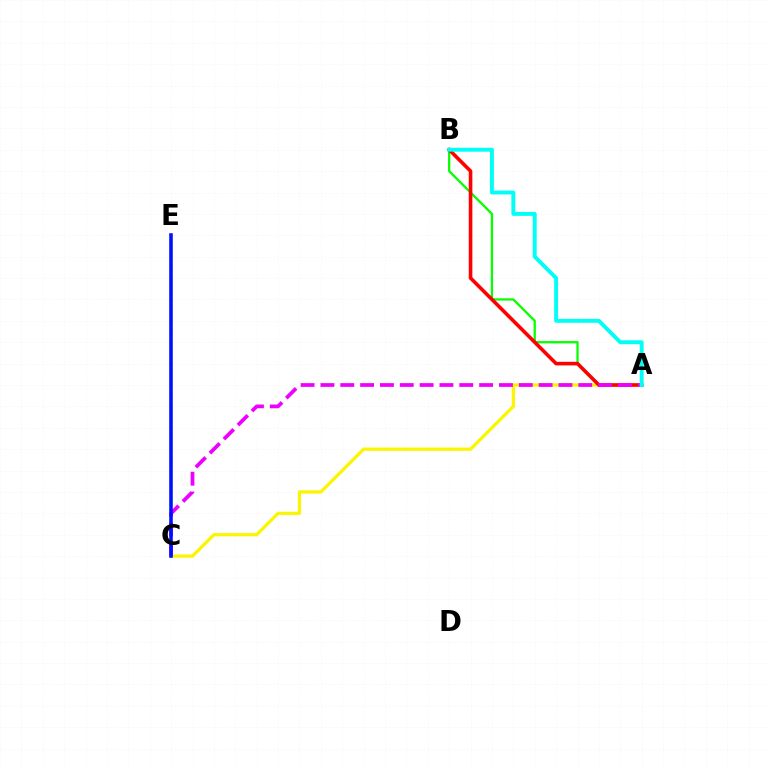{('A', 'B'): [{'color': '#08ff00', 'line_style': 'solid', 'thickness': 1.64}, {'color': '#ff0000', 'line_style': 'solid', 'thickness': 2.59}, {'color': '#00fff6', 'line_style': 'solid', 'thickness': 2.82}], ('A', 'C'): [{'color': '#fcf500', 'line_style': 'solid', 'thickness': 2.34}, {'color': '#ee00ff', 'line_style': 'dashed', 'thickness': 2.69}], ('C', 'E'): [{'color': '#0010ff', 'line_style': 'solid', 'thickness': 2.57}]}